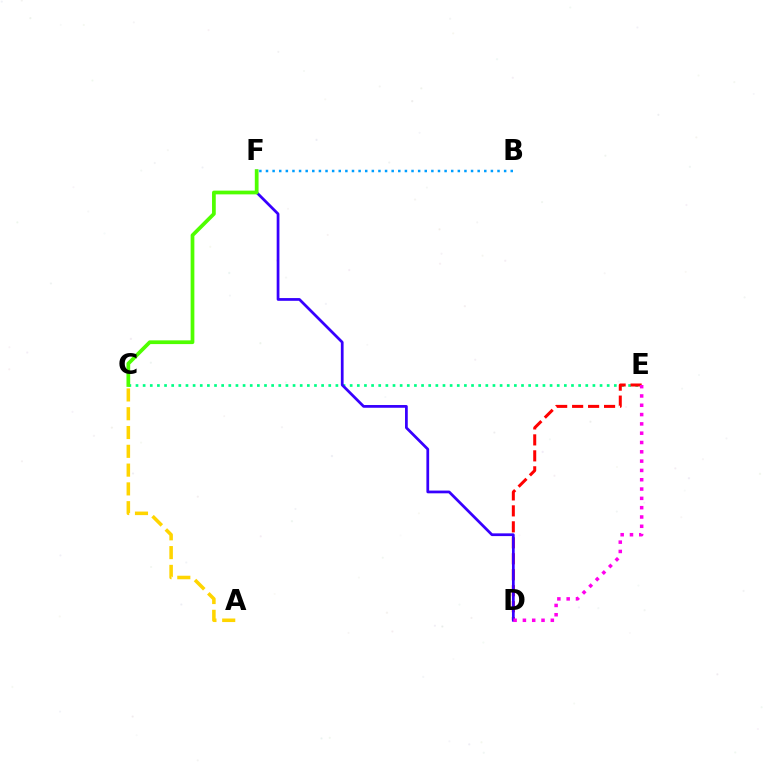{('C', 'E'): [{'color': '#00ff86', 'line_style': 'dotted', 'thickness': 1.94}], ('D', 'E'): [{'color': '#ff0000', 'line_style': 'dashed', 'thickness': 2.17}, {'color': '#ff00ed', 'line_style': 'dotted', 'thickness': 2.53}], ('B', 'F'): [{'color': '#009eff', 'line_style': 'dotted', 'thickness': 1.8}], ('D', 'F'): [{'color': '#3700ff', 'line_style': 'solid', 'thickness': 1.97}], ('A', 'C'): [{'color': '#ffd500', 'line_style': 'dashed', 'thickness': 2.55}], ('C', 'F'): [{'color': '#4fff00', 'line_style': 'solid', 'thickness': 2.68}]}